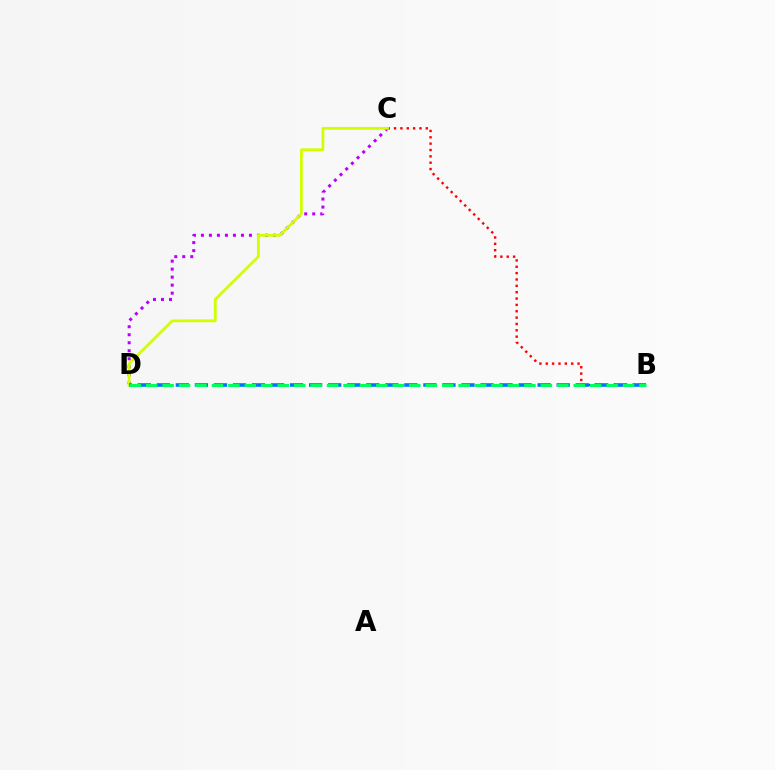{('B', 'C'): [{'color': '#ff0000', 'line_style': 'dotted', 'thickness': 1.73}], ('C', 'D'): [{'color': '#b900ff', 'line_style': 'dotted', 'thickness': 2.18}, {'color': '#d1ff00', 'line_style': 'solid', 'thickness': 2.0}], ('B', 'D'): [{'color': '#0074ff', 'line_style': 'dashed', 'thickness': 2.59}, {'color': '#00ff5c', 'line_style': 'dashed', 'thickness': 2.23}]}